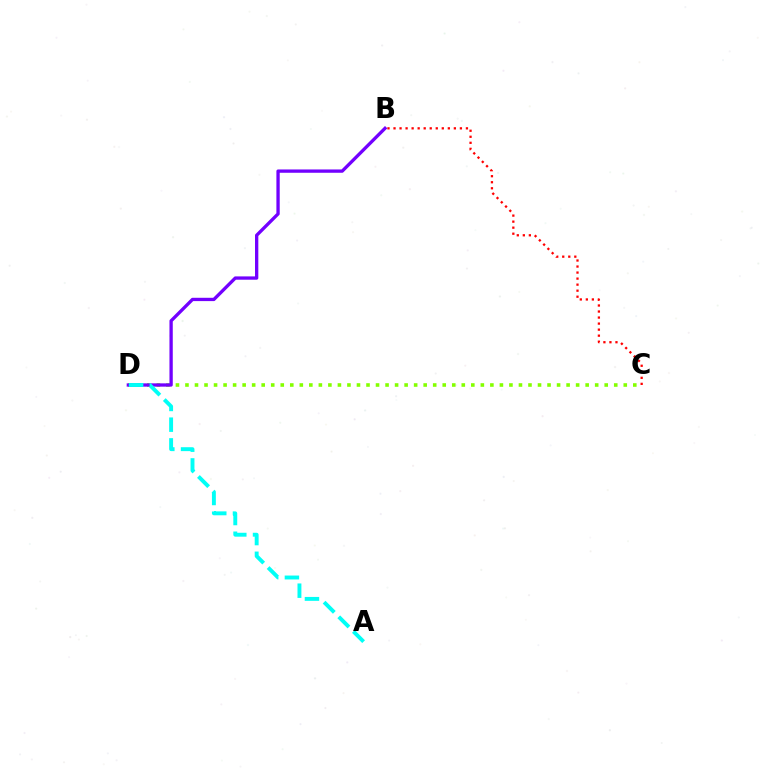{('C', 'D'): [{'color': '#84ff00', 'line_style': 'dotted', 'thickness': 2.59}], ('B', 'D'): [{'color': '#7200ff', 'line_style': 'solid', 'thickness': 2.38}], ('A', 'D'): [{'color': '#00fff6', 'line_style': 'dashed', 'thickness': 2.81}], ('B', 'C'): [{'color': '#ff0000', 'line_style': 'dotted', 'thickness': 1.64}]}